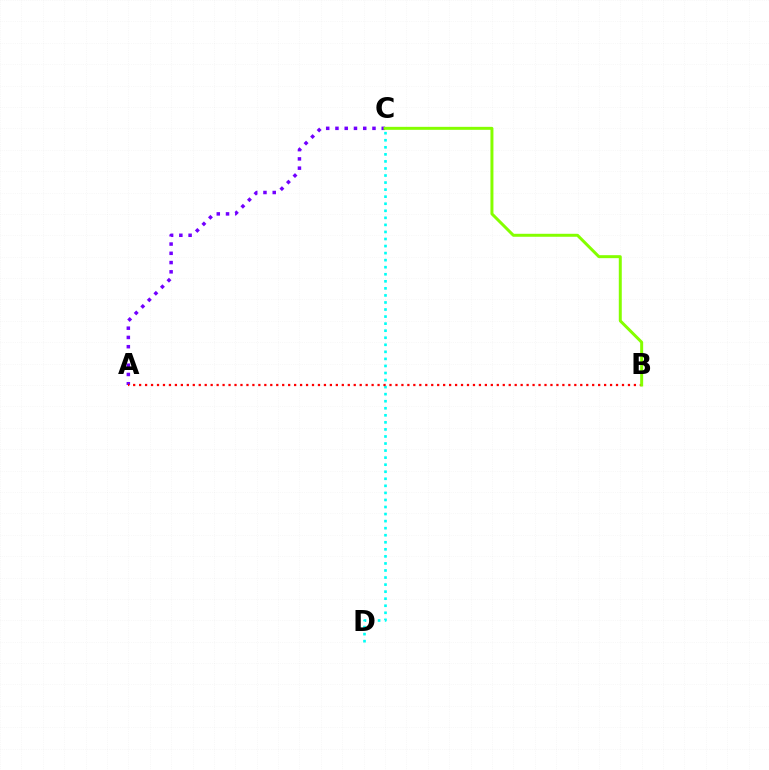{('C', 'D'): [{'color': '#00fff6', 'line_style': 'dotted', 'thickness': 1.92}], ('A', 'C'): [{'color': '#7200ff', 'line_style': 'dotted', 'thickness': 2.52}], ('A', 'B'): [{'color': '#ff0000', 'line_style': 'dotted', 'thickness': 1.62}], ('B', 'C'): [{'color': '#84ff00', 'line_style': 'solid', 'thickness': 2.15}]}